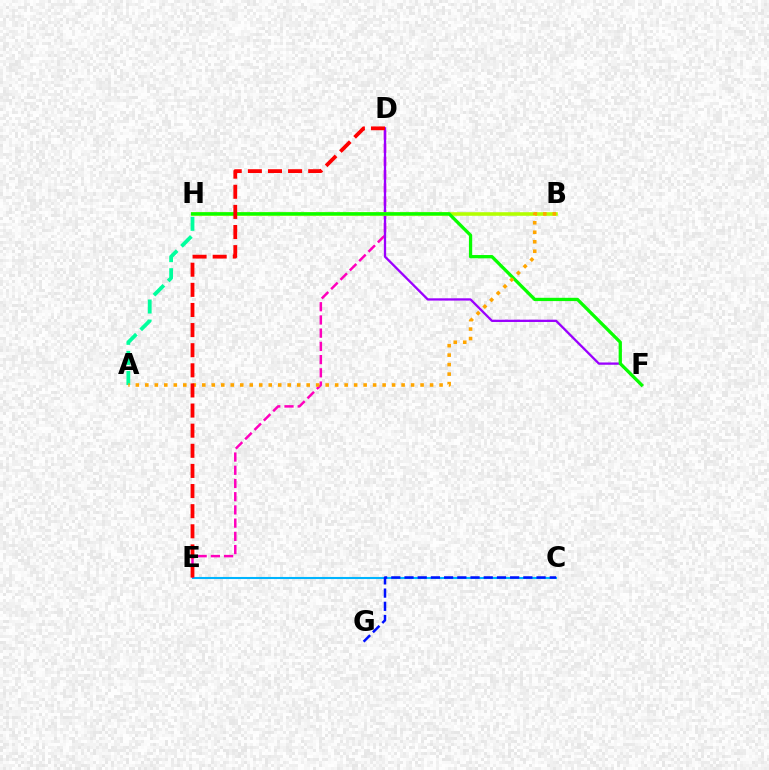{('C', 'E'): [{'color': '#00b5ff', 'line_style': 'solid', 'thickness': 1.5}], ('D', 'E'): [{'color': '#ff00bd', 'line_style': 'dashed', 'thickness': 1.8}, {'color': '#ff0000', 'line_style': 'dashed', 'thickness': 2.73}], ('D', 'F'): [{'color': '#9b00ff', 'line_style': 'solid', 'thickness': 1.65}], ('A', 'H'): [{'color': '#00ff9d', 'line_style': 'dashed', 'thickness': 2.73}], ('B', 'H'): [{'color': '#b3ff00', 'line_style': 'solid', 'thickness': 2.58}], ('C', 'G'): [{'color': '#0010ff', 'line_style': 'dashed', 'thickness': 1.79}], ('F', 'H'): [{'color': '#08ff00', 'line_style': 'solid', 'thickness': 2.36}], ('A', 'B'): [{'color': '#ffa500', 'line_style': 'dotted', 'thickness': 2.58}]}